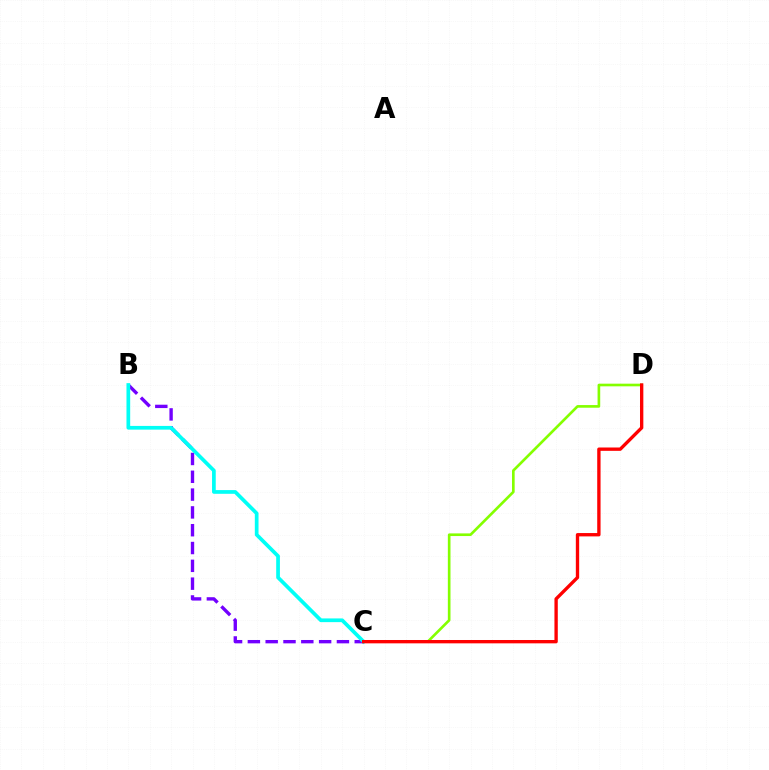{('C', 'D'): [{'color': '#84ff00', 'line_style': 'solid', 'thickness': 1.91}, {'color': '#ff0000', 'line_style': 'solid', 'thickness': 2.41}], ('B', 'C'): [{'color': '#7200ff', 'line_style': 'dashed', 'thickness': 2.42}, {'color': '#00fff6', 'line_style': 'solid', 'thickness': 2.67}]}